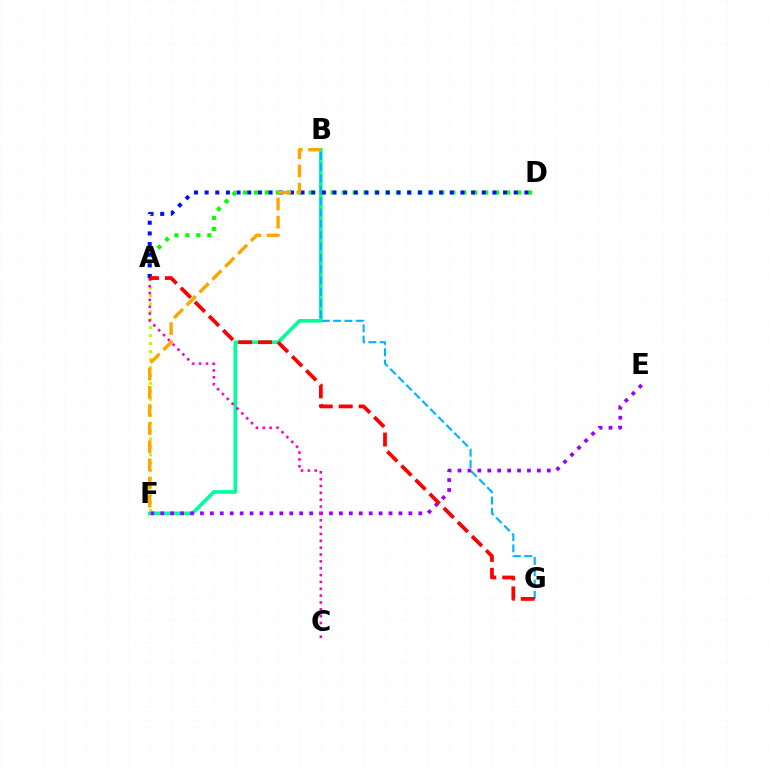{('B', 'F'): [{'color': '#00ff9d', 'line_style': 'solid', 'thickness': 2.62}, {'color': '#ffa500', 'line_style': 'dashed', 'thickness': 2.46}], ('A', 'D'): [{'color': '#08ff00', 'line_style': 'dotted', 'thickness': 2.98}, {'color': '#0010ff', 'line_style': 'dotted', 'thickness': 2.9}], ('A', 'F'): [{'color': '#b3ff00', 'line_style': 'dotted', 'thickness': 2.16}], ('B', 'G'): [{'color': '#00b5ff', 'line_style': 'dashed', 'thickness': 1.54}], ('E', 'F'): [{'color': '#9b00ff', 'line_style': 'dotted', 'thickness': 2.7}], ('A', 'C'): [{'color': '#ff00bd', 'line_style': 'dotted', 'thickness': 1.86}], ('A', 'G'): [{'color': '#ff0000', 'line_style': 'dashed', 'thickness': 2.71}]}